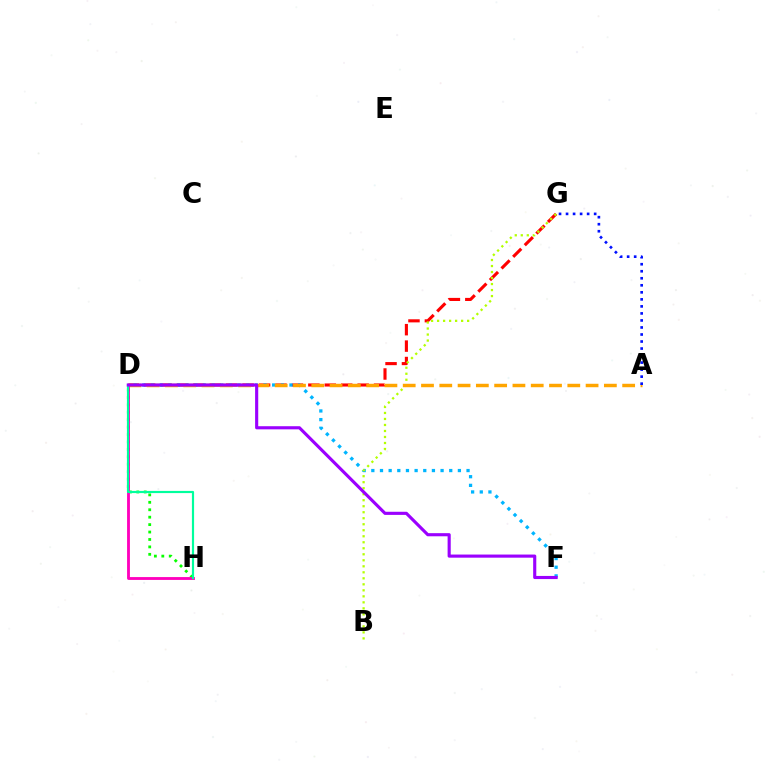{('D', 'H'): [{'color': '#08ff00', 'line_style': 'dotted', 'thickness': 2.02}, {'color': '#ff00bd', 'line_style': 'solid', 'thickness': 2.05}, {'color': '#00ff9d', 'line_style': 'solid', 'thickness': 1.57}], ('D', 'G'): [{'color': '#ff0000', 'line_style': 'dashed', 'thickness': 2.23}], ('D', 'F'): [{'color': '#00b5ff', 'line_style': 'dotted', 'thickness': 2.35}, {'color': '#9b00ff', 'line_style': 'solid', 'thickness': 2.25}], ('B', 'G'): [{'color': '#b3ff00', 'line_style': 'dotted', 'thickness': 1.63}], ('A', 'D'): [{'color': '#ffa500', 'line_style': 'dashed', 'thickness': 2.48}], ('A', 'G'): [{'color': '#0010ff', 'line_style': 'dotted', 'thickness': 1.91}]}